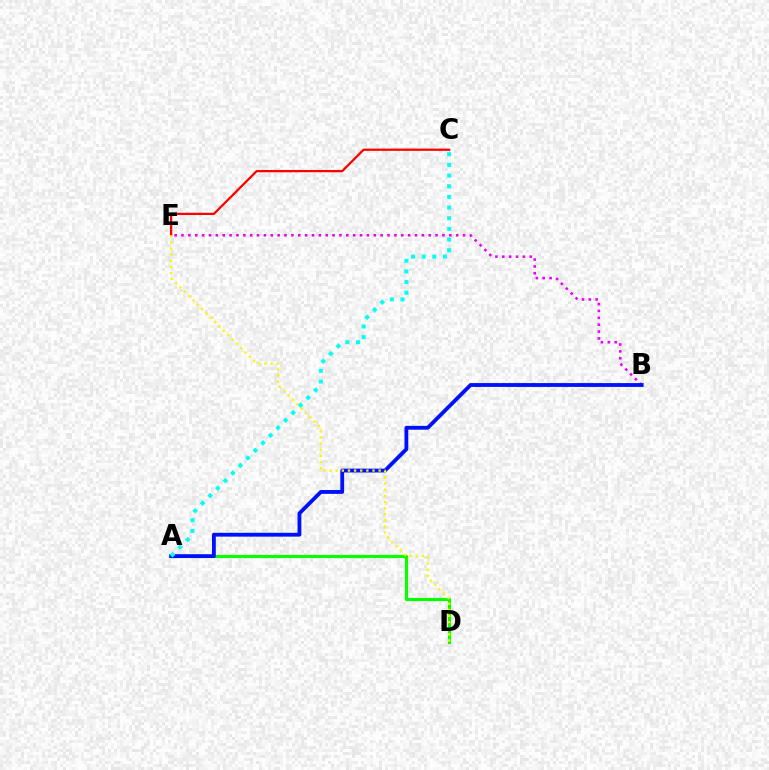{('A', 'D'): [{'color': '#08ff00', 'line_style': 'solid', 'thickness': 2.25}], ('B', 'E'): [{'color': '#ee00ff', 'line_style': 'dotted', 'thickness': 1.87}], ('A', 'B'): [{'color': '#0010ff', 'line_style': 'solid', 'thickness': 2.75}], ('A', 'C'): [{'color': '#00fff6', 'line_style': 'dotted', 'thickness': 2.9}], ('C', 'E'): [{'color': '#ff0000', 'line_style': 'solid', 'thickness': 1.63}], ('D', 'E'): [{'color': '#fcf500', 'line_style': 'dotted', 'thickness': 1.66}]}